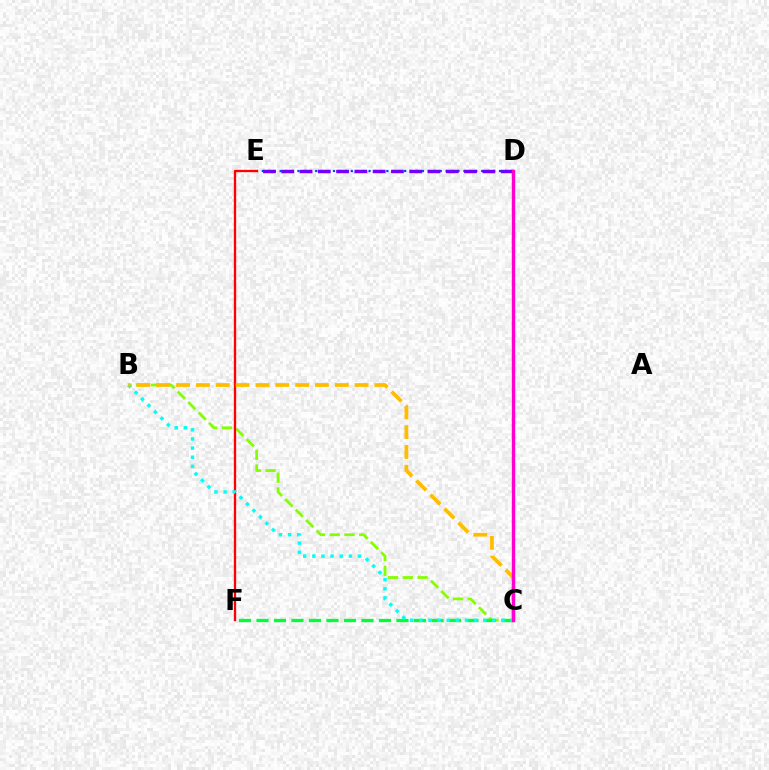{('B', 'C'): [{'color': '#84ff00', 'line_style': 'dashed', 'thickness': 2.01}, {'color': '#00fff6', 'line_style': 'dotted', 'thickness': 2.48}, {'color': '#ffbd00', 'line_style': 'dashed', 'thickness': 2.7}], ('D', 'E'): [{'color': '#004bff', 'line_style': 'dotted', 'thickness': 1.61}, {'color': '#7200ff', 'line_style': 'dashed', 'thickness': 2.48}], ('C', 'F'): [{'color': '#00ff39', 'line_style': 'dashed', 'thickness': 2.38}], ('E', 'F'): [{'color': '#ff0000', 'line_style': 'solid', 'thickness': 1.67}], ('C', 'D'): [{'color': '#ff00cf', 'line_style': 'solid', 'thickness': 2.44}]}